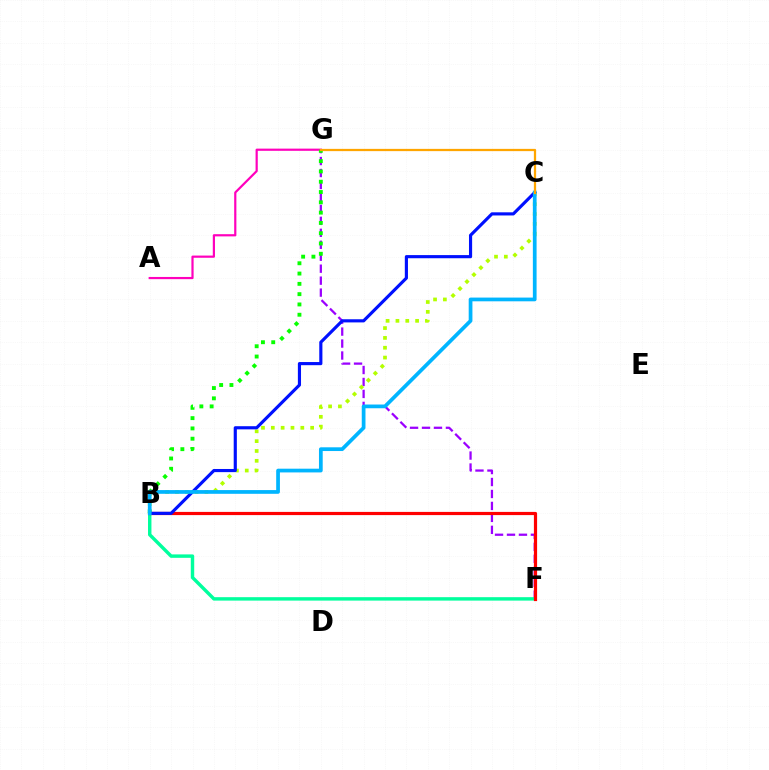{('F', 'G'): [{'color': '#9b00ff', 'line_style': 'dashed', 'thickness': 1.62}], ('B', 'C'): [{'color': '#b3ff00', 'line_style': 'dotted', 'thickness': 2.67}, {'color': '#0010ff', 'line_style': 'solid', 'thickness': 2.27}, {'color': '#00b5ff', 'line_style': 'solid', 'thickness': 2.68}], ('B', 'F'): [{'color': '#00ff9d', 'line_style': 'solid', 'thickness': 2.47}, {'color': '#ff0000', 'line_style': 'solid', 'thickness': 2.3}], ('A', 'G'): [{'color': '#ff00bd', 'line_style': 'solid', 'thickness': 1.58}], ('B', 'G'): [{'color': '#08ff00', 'line_style': 'dotted', 'thickness': 2.8}], ('C', 'G'): [{'color': '#ffa500', 'line_style': 'solid', 'thickness': 1.63}]}